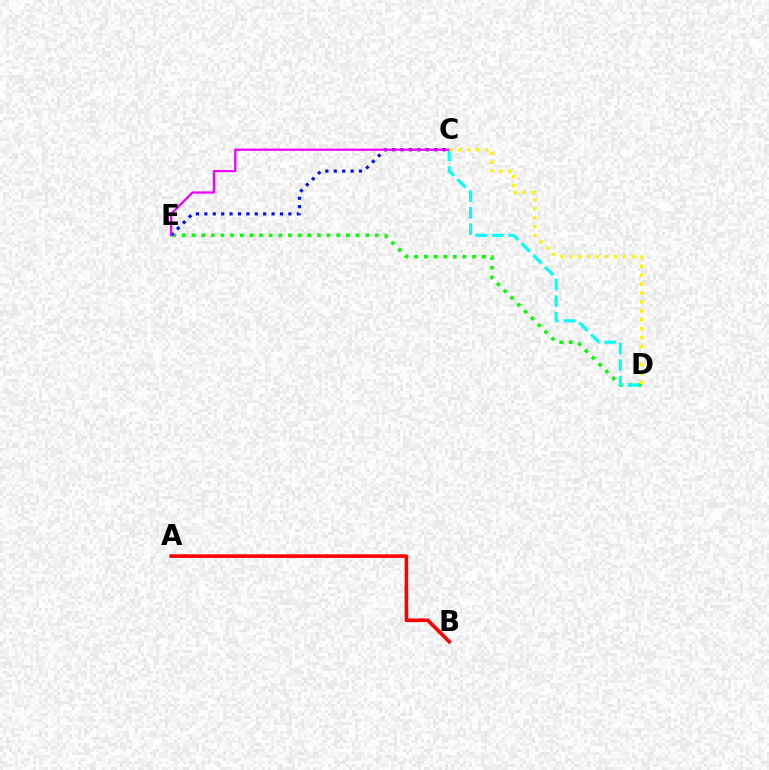{('D', 'E'): [{'color': '#08ff00', 'line_style': 'dotted', 'thickness': 2.62}], ('C', 'D'): [{'color': '#00fff6', 'line_style': 'dashed', 'thickness': 2.25}, {'color': '#fcf500', 'line_style': 'dotted', 'thickness': 2.43}], ('C', 'E'): [{'color': '#0010ff', 'line_style': 'dotted', 'thickness': 2.28}, {'color': '#ee00ff', 'line_style': 'solid', 'thickness': 1.62}], ('A', 'B'): [{'color': '#ff0000', 'line_style': 'solid', 'thickness': 2.6}]}